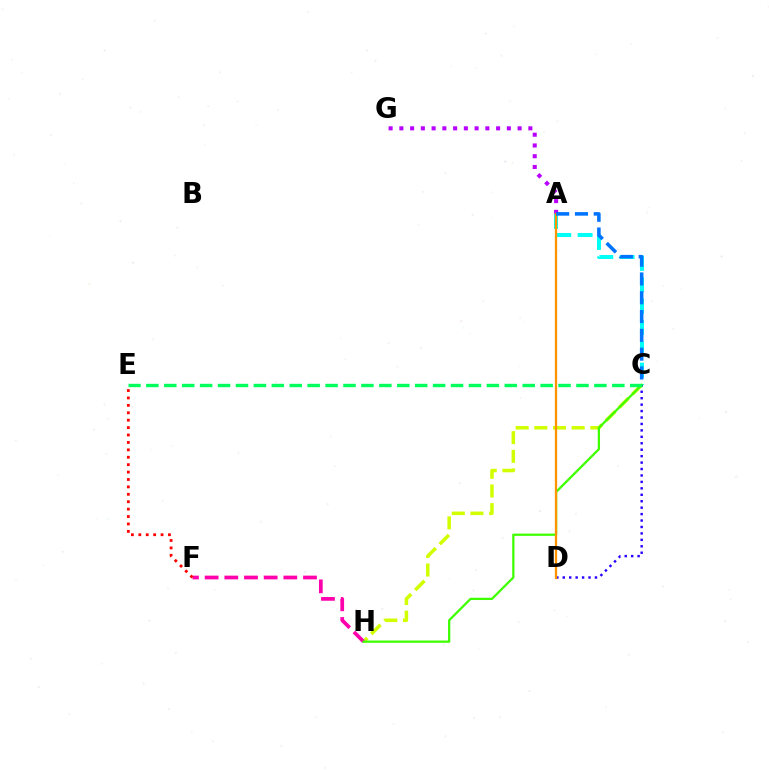{('C', 'H'): [{'color': '#d1ff00', 'line_style': 'dashed', 'thickness': 2.54}, {'color': '#3dff00', 'line_style': 'solid', 'thickness': 1.62}], ('F', 'H'): [{'color': '#ff00ac', 'line_style': 'dashed', 'thickness': 2.67}], ('A', 'G'): [{'color': '#b900ff', 'line_style': 'dotted', 'thickness': 2.92}], ('A', 'C'): [{'color': '#00fff6', 'line_style': 'dashed', 'thickness': 2.9}, {'color': '#0074ff', 'line_style': 'dashed', 'thickness': 2.55}], ('C', 'D'): [{'color': '#2500ff', 'line_style': 'dotted', 'thickness': 1.75}], ('A', 'D'): [{'color': '#ff9400', 'line_style': 'solid', 'thickness': 1.63}], ('E', 'F'): [{'color': '#ff0000', 'line_style': 'dotted', 'thickness': 2.01}], ('C', 'E'): [{'color': '#00ff5c', 'line_style': 'dashed', 'thickness': 2.43}]}